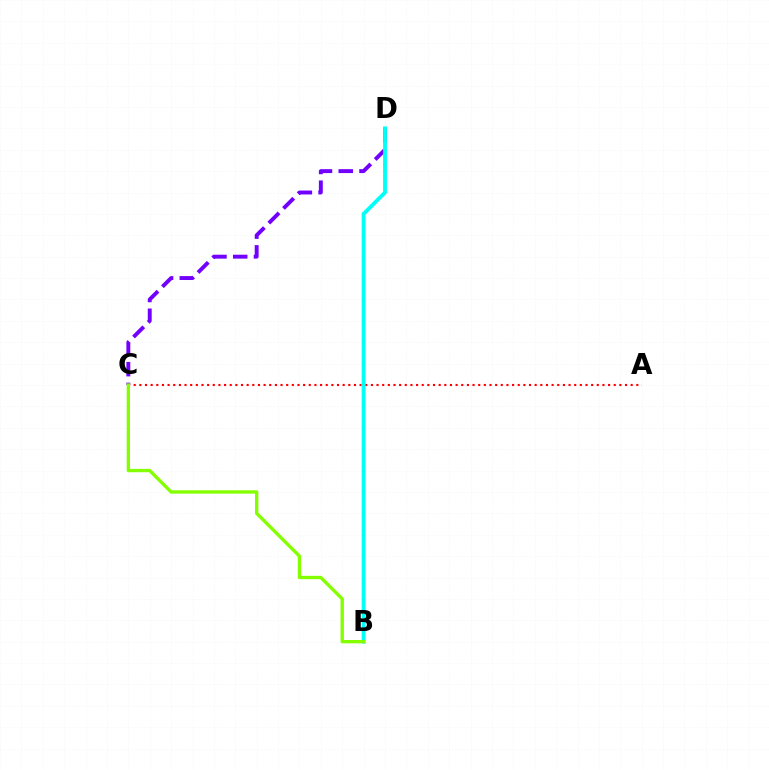{('C', 'D'): [{'color': '#7200ff', 'line_style': 'dashed', 'thickness': 2.82}], ('A', 'C'): [{'color': '#ff0000', 'line_style': 'dotted', 'thickness': 1.53}], ('B', 'D'): [{'color': '#00fff6', 'line_style': 'solid', 'thickness': 2.78}], ('B', 'C'): [{'color': '#84ff00', 'line_style': 'solid', 'thickness': 2.41}]}